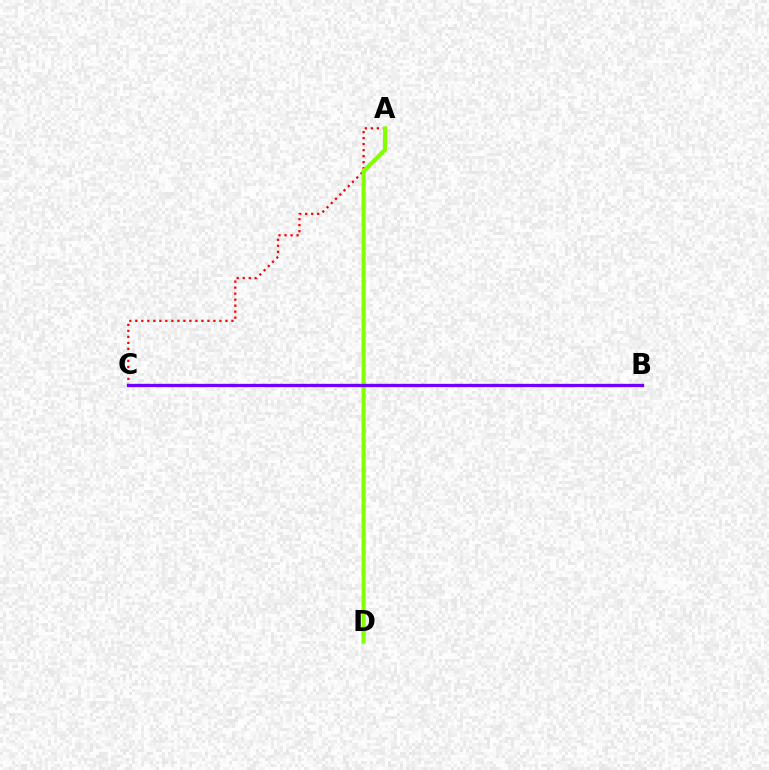{('B', 'C'): [{'color': '#00fff6', 'line_style': 'dashed', 'thickness': 2.15}, {'color': '#7200ff', 'line_style': 'solid', 'thickness': 2.39}], ('A', 'C'): [{'color': '#ff0000', 'line_style': 'dotted', 'thickness': 1.63}], ('A', 'D'): [{'color': '#84ff00', 'line_style': 'solid', 'thickness': 2.96}]}